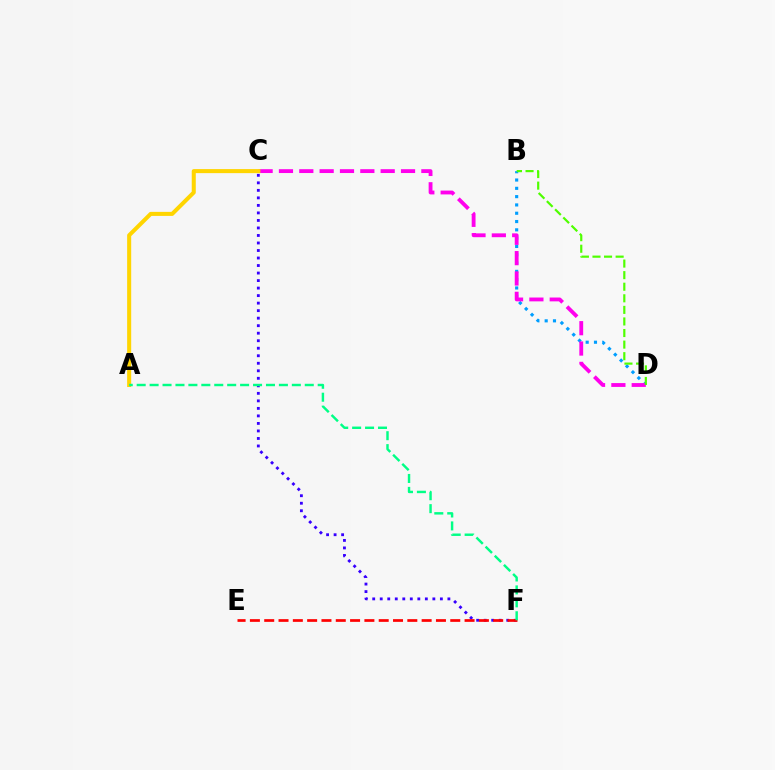{('B', 'D'): [{'color': '#009eff', 'line_style': 'dotted', 'thickness': 2.26}, {'color': '#4fff00', 'line_style': 'dashed', 'thickness': 1.57}], ('C', 'F'): [{'color': '#3700ff', 'line_style': 'dotted', 'thickness': 2.04}], ('C', 'D'): [{'color': '#ff00ed', 'line_style': 'dashed', 'thickness': 2.76}], ('E', 'F'): [{'color': '#ff0000', 'line_style': 'dashed', 'thickness': 1.94}], ('A', 'C'): [{'color': '#ffd500', 'line_style': 'solid', 'thickness': 2.91}], ('A', 'F'): [{'color': '#00ff86', 'line_style': 'dashed', 'thickness': 1.76}]}